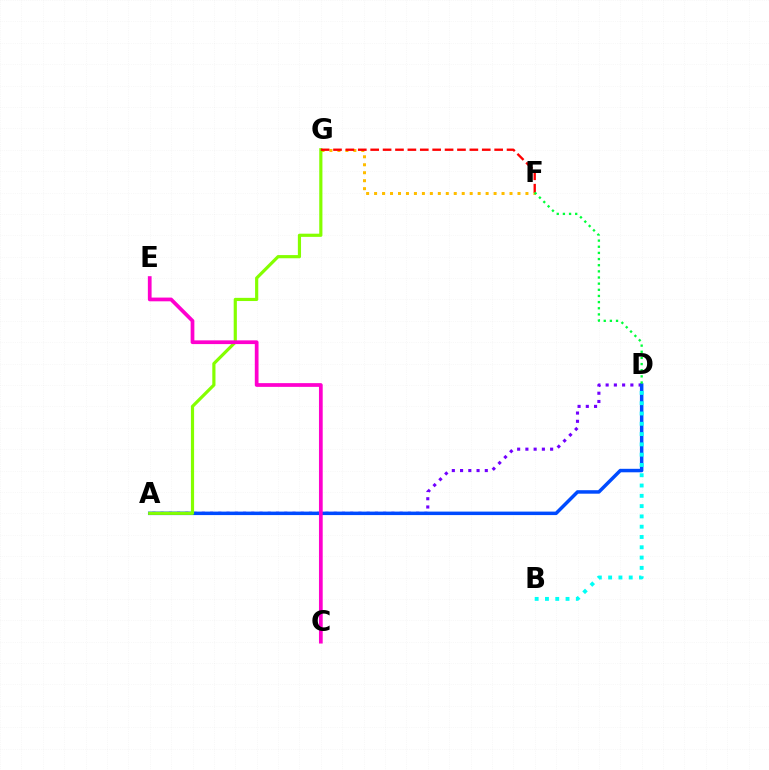{('F', 'G'): [{'color': '#ffbd00', 'line_style': 'dotted', 'thickness': 2.16}, {'color': '#ff0000', 'line_style': 'dashed', 'thickness': 1.68}], ('A', 'D'): [{'color': '#7200ff', 'line_style': 'dotted', 'thickness': 2.24}, {'color': '#004bff', 'line_style': 'solid', 'thickness': 2.51}], ('B', 'D'): [{'color': '#00fff6', 'line_style': 'dotted', 'thickness': 2.8}], ('A', 'G'): [{'color': '#84ff00', 'line_style': 'solid', 'thickness': 2.29}], ('D', 'F'): [{'color': '#00ff39', 'line_style': 'dotted', 'thickness': 1.67}], ('C', 'E'): [{'color': '#ff00cf', 'line_style': 'solid', 'thickness': 2.69}]}